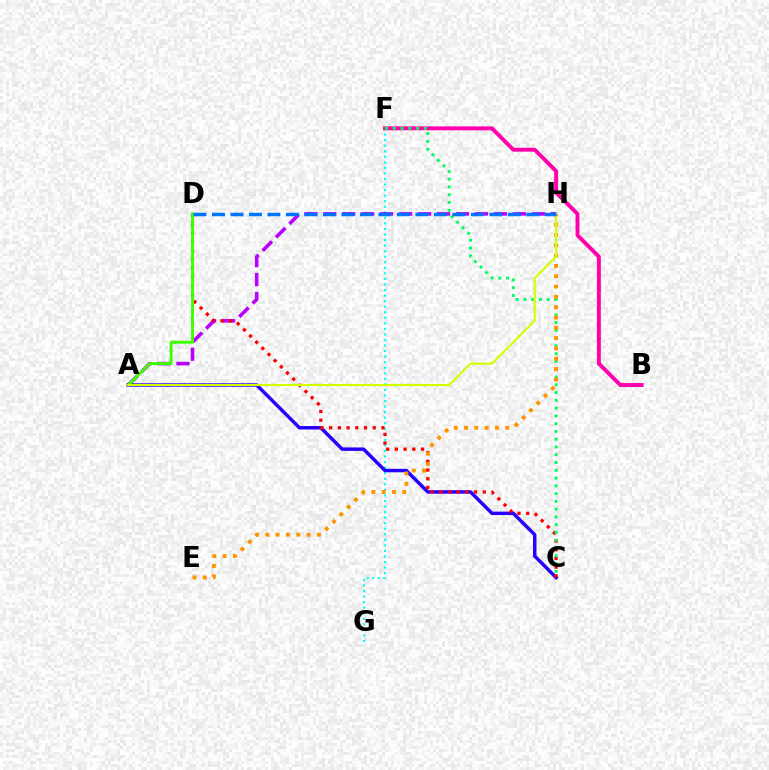{('F', 'G'): [{'color': '#00fff6', 'line_style': 'dotted', 'thickness': 1.51}], ('A', 'H'): [{'color': '#b900ff', 'line_style': 'dashed', 'thickness': 2.58}, {'color': '#d1ff00', 'line_style': 'solid', 'thickness': 1.53}], ('B', 'F'): [{'color': '#ff00ac', 'line_style': 'solid', 'thickness': 2.82}], ('A', 'C'): [{'color': '#2500ff', 'line_style': 'solid', 'thickness': 2.5}], ('C', 'D'): [{'color': '#ff0000', 'line_style': 'dotted', 'thickness': 2.37}], ('C', 'F'): [{'color': '#00ff5c', 'line_style': 'dotted', 'thickness': 2.11}], ('E', 'H'): [{'color': '#ff9400', 'line_style': 'dotted', 'thickness': 2.8}], ('A', 'D'): [{'color': '#3dff00', 'line_style': 'solid', 'thickness': 2.12}], ('D', 'H'): [{'color': '#0074ff', 'line_style': 'dashed', 'thickness': 2.51}]}